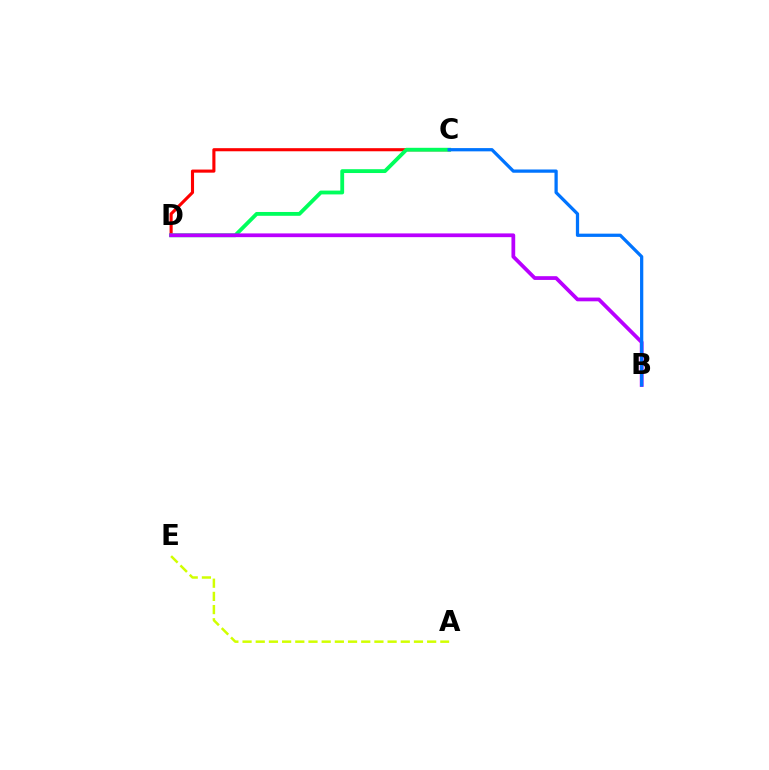{('C', 'D'): [{'color': '#ff0000', 'line_style': 'solid', 'thickness': 2.24}, {'color': '#00ff5c', 'line_style': 'solid', 'thickness': 2.76}], ('B', 'D'): [{'color': '#b900ff', 'line_style': 'solid', 'thickness': 2.7}], ('A', 'E'): [{'color': '#d1ff00', 'line_style': 'dashed', 'thickness': 1.79}], ('B', 'C'): [{'color': '#0074ff', 'line_style': 'solid', 'thickness': 2.34}]}